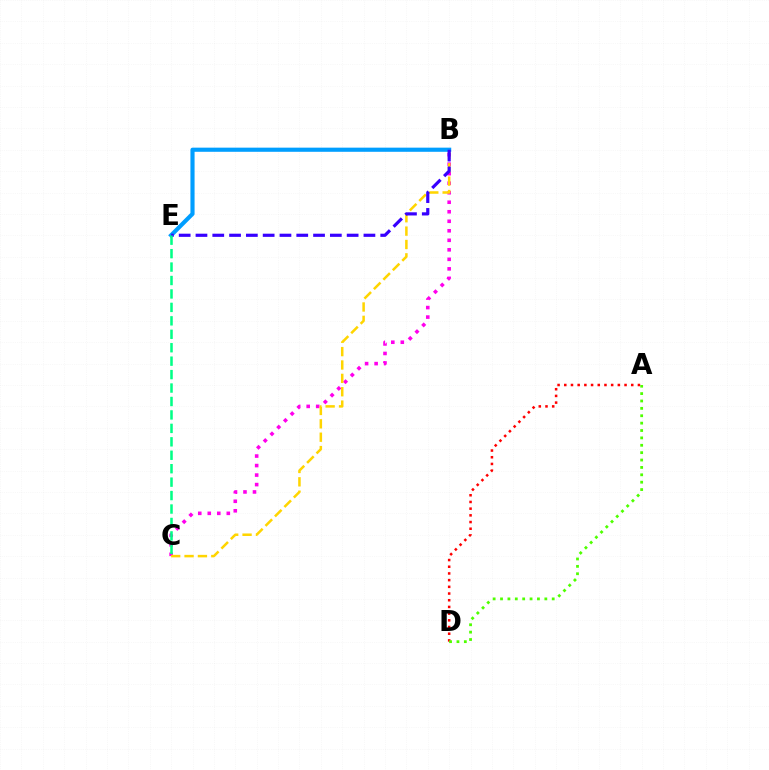{('B', 'C'): [{'color': '#ff00ed', 'line_style': 'dotted', 'thickness': 2.59}, {'color': '#ffd500', 'line_style': 'dashed', 'thickness': 1.82}], ('B', 'E'): [{'color': '#009eff', 'line_style': 'solid', 'thickness': 2.98}, {'color': '#3700ff', 'line_style': 'dashed', 'thickness': 2.28}], ('A', 'D'): [{'color': '#ff0000', 'line_style': 'dotted', 'thickness': 1.82}, {'color': '#4fff00', 'line_style': 'dotted', 'thickness': 2.01}], ('C', 'E'): [{'color': '#00ff86', 'line_style': 'dashed', 'thickness': 1.83}]}